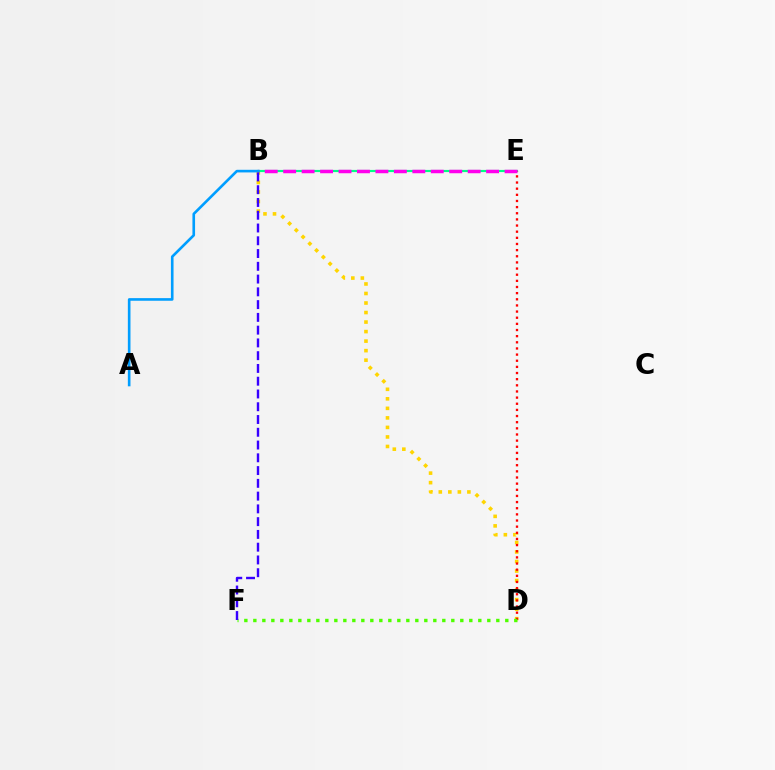{('B', 'D'): [{'color': '#ffd500', 'line_style': 'dotted', 'thickness': 2.59}], ('B', 'E'): [{'color': '#00ff86', 'line_style': 'solid', 'thickness': 1.55}, {'color': '#ff00ed', 'line_style': 'dashed', 'thickness': 2.51}], ('D', 'E'): [{'color': '#ff0000', 'line_style': 'dotted', 'thickness': 1.67}], ('A', 'B'): [{'color': '#009eff', 'line_style': 'solid', 'thickness': 1.89}], ('D', 'F'): [{'color': '#4fff00', 'line_style': 'dotted', 'thickness': 2.44}], ('B', 'F'): [{'color': '#3700ff', 'line_style': 'dashed', 'thickness': 1.73}]}